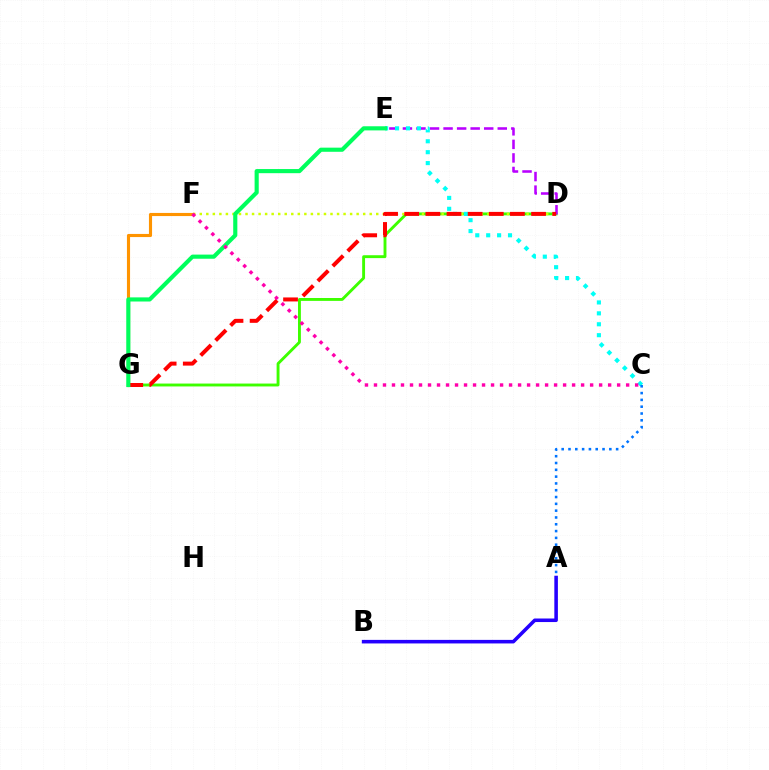{('D', 'G'): [{'color': '#3dff00', 'line_style': 'solid', 'thickness': 2.08}, {'color': '#ff0000', 'line_style': 'dashed', 'thickness': 2.87}], ('D', 'E'): [{'color': '#b900ff', 'line_style': 'dashed', 'thickness': 1.84}], ('D', 'F'): [{'color': '#d1ff00', 'line_style': 'dotted', 'thickness': 1.78}], ('C', 'E'): [{'color': '#00fff6', 'line_style': 'dotted', 'thickness': 2.97}], ('A', 'B'): [{'color': '#2500ff', 'line_style': 'solid', 'thickness': 2.56}], ('F', 'G'): [{'color': '#ff9400', 'line_style': 'solid', 'thickness': 2.25}], ('E', 'G'): [{'color': '#00ff5c', 'line_style': 'solid', 'thickness': 2.97}], ('A', 'C'): [{'color': '#0074ff', 'line_style': 'dotted', 'thickness': 1.85}], ('C', 'F'): [{'color': '#ff00ac', 'line_style': 'dotted', 'thickness': 2.45}]}